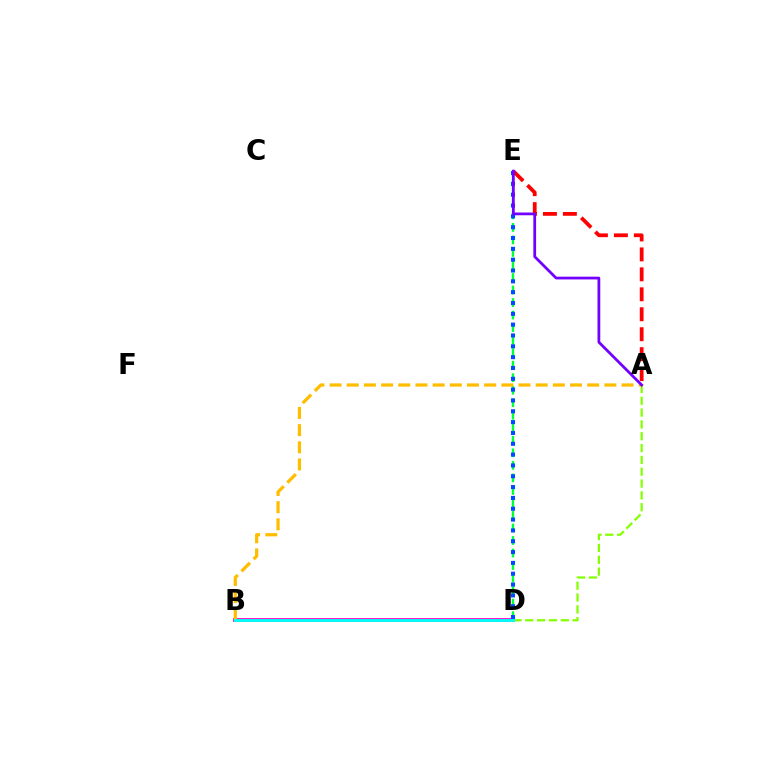{('D', 'E'): [{'color': '#00ff39', 'line_style': 'dashed', 'thickness': 1.7}, {'color': '#004bff', 'line_style': 'dotted', 'thickness': 2.94}], ('A', 'E'): [{'color': '#ff0000', 'line_style': 'dashed', 'thickness': 2.71}, {'color': '#7200ff', 'line_style': 'solid', 'thickness': 1.99}], ('B', 'D'): [{'color': '#ff00cf', 'line_style': 'solid', 'thickness': 2.76}, {'color': '#00fff6', 'line_style': 'solid', 'thickness': 2.08}], ('A', 'D'): [{'color': '#84ff00', 'line_style': 'dashed', 'thickness': 1.61}], ('A', 'B'): [{'color': '#ffbd00', 'line_style': 'dashed', 'thickness': 2.33}]}